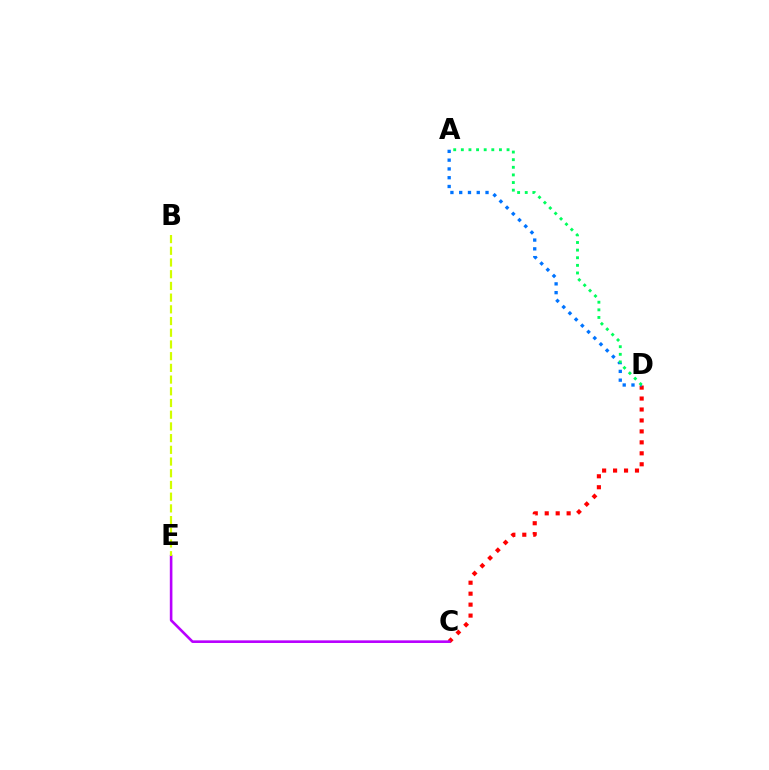{('C', 'D'): [{'color': '#ff0000', 'line_style': 'dotted', 'thickness': 2.98}], ('A', 'D'): [{'color': '#0074ff', 'line_style': 'dotted', 'thickness': 2.38}, {'color': '#00ff5c', 'line_style': 'dotted', 'thickness': 2.07}], ('C', 'E'): [{'color': '#b900ff', 'line_style': 'solid', 'thickness': 1.88}], ('B', 'E'): [{'color': '#d1ff00', 'line_style': 'dashed', 'thickness': 1.59}]}